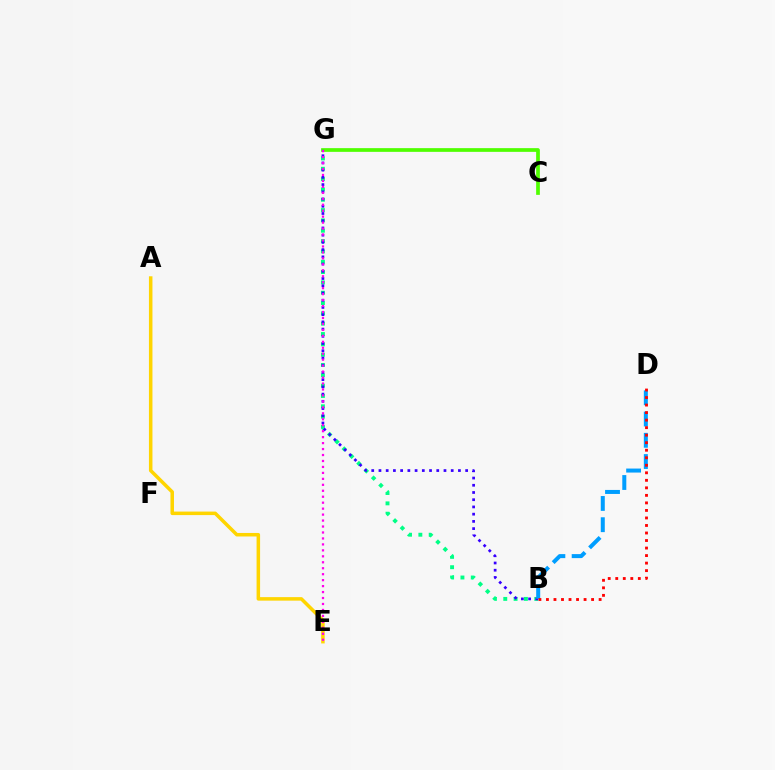{('B', 'G'): [{'color': '#00ff86', 'line_style': 'dotted', 'thickness': 2.81}, {'color': '#3700ff', 'line_style': 'dotted', 'thickness': 1.96}], ('A', 'E'): [{'color': '#ffd500', 'line_style': 'solid', 'thickness': 2.53}], ('C', 'G'): [{'color': '#4fff00', 'line_style': 'solid', 'thickness': 2.67}], ('B', 'D'): [{'color': '#009eff', 'line_style': 'dashed', 'thickness': 2.89}, {'color': '#ff0000', 'line_style': 'dotted', 'thickness': 2.04}], ('E', 'G'): [{'color': '#ff00ed', 'line_style': 'dotted', 'thickness': 1.62}]}